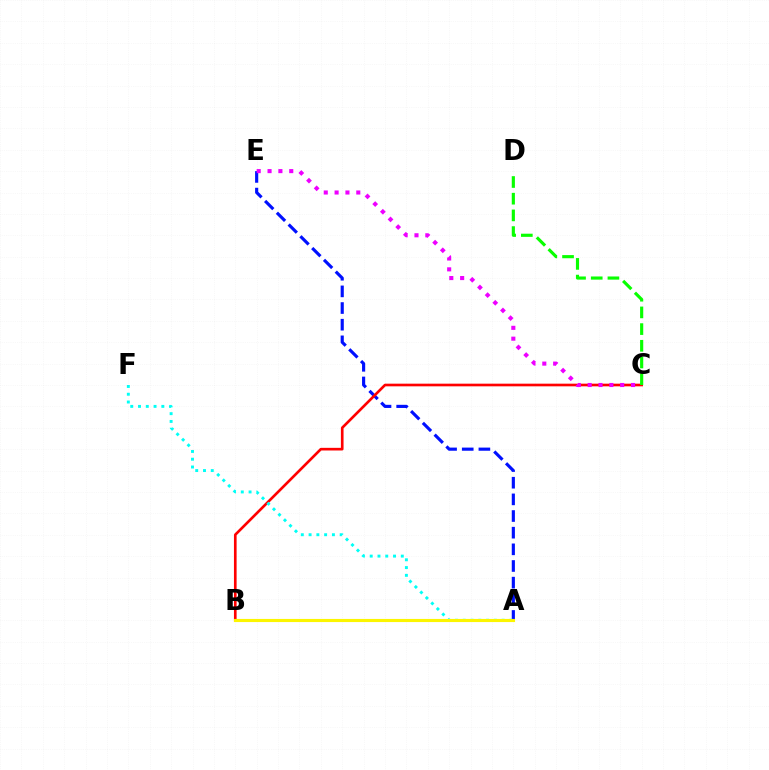{('A', 'E'): [{'color': '#0010ff', 'line_style': 'dashed', 'thickness': 2.26}], ('B', 'C'): [{'color': '#ff0000', 'line_style': 'solid', 'thickness': 1.91}], ('C', 'D'): [{'color': '#08ff00', 'line_style': 'dashed', 'thickness': 2.27}], ('A', 'F'): [{'color': '#00fff6', 'line_style': 'dotted', 'thickness': 2.11}], ('A', 'B'): [{'color': '#fcf500', 'line_style': 'solid', 'thickness': 2.25}], ('C', 'E'): [{'color': '#ee00ff', 'line_style': 'dotted', 'thickness': 2.95}]}